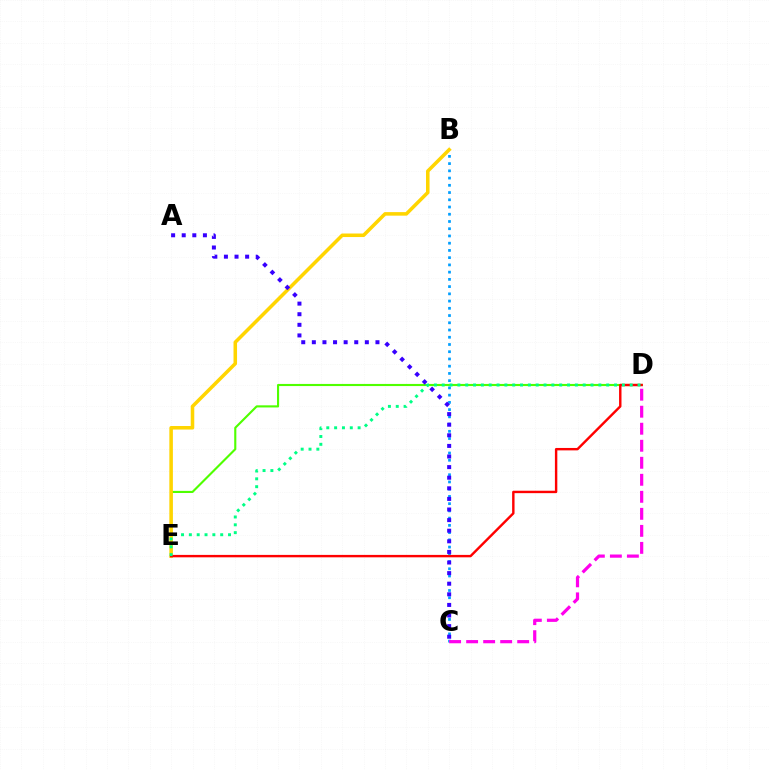{('D', 'E'): [{'color': '#4fff00', 'line_style': 'solid', 'thickness': 1.53}, {'color': '#ff0000', 'line_style': 'solid', 'thickness': 1.74}, {'color': '#00ff86', 'line_style': 'dotted', 'thickness': 2.13}], ('B', 'C'): [{'color': '#009eff', 'line_style': 'dotted', 'thickness': 1.97}], ('B', 'E'): [{'color': '#ffd500', 'line_style': 'solid', 'thickness': 2.55}], ('C', 'D'): [{'color': '#ff00ed', 'line_style': 'dashed', 'thickness': 2.31}], ('A', 'C'): [{'color': '#3700ff', 'line_style': 'dotted', 'thickness': 2.88}]}